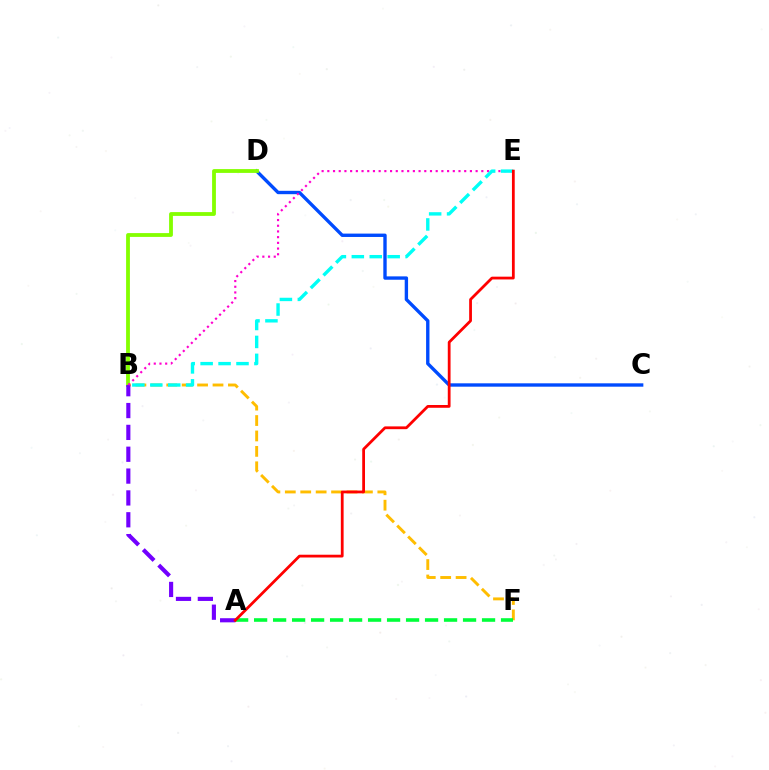{('B', 'F'): [{'color': '#ffbd00', 'line_style': 'dashed', 'thickness': 2.09}], ('C', 'D'): [{'color': '#004bff', 'line_style': 'solid', 'thickness': 2.43}], ('B', 'D'): [{'color': '#84ff00', 'line_style': 'solid', 'thickness': 2.74}], ('A', 'B'): [{'color': '#7200ff', 'line_style': 'dashed', 'thickness': 2.97}], ('B', 'E'): [{'color': '#ff00cf', 'line_style': 'dotted', 'thickness': 1.55}, {'color': '#00fff6', 'line_style': 'dashed', 'thickness': 2.44}], ('A', 'F'): [{'color': '#00ff39', 'line_style': 'dashed', 'thickness': 2.58}], ('A', 'E'): [{'color': '#ff0000', 'line_style': 'solid', 'thickness': 2.0}]}